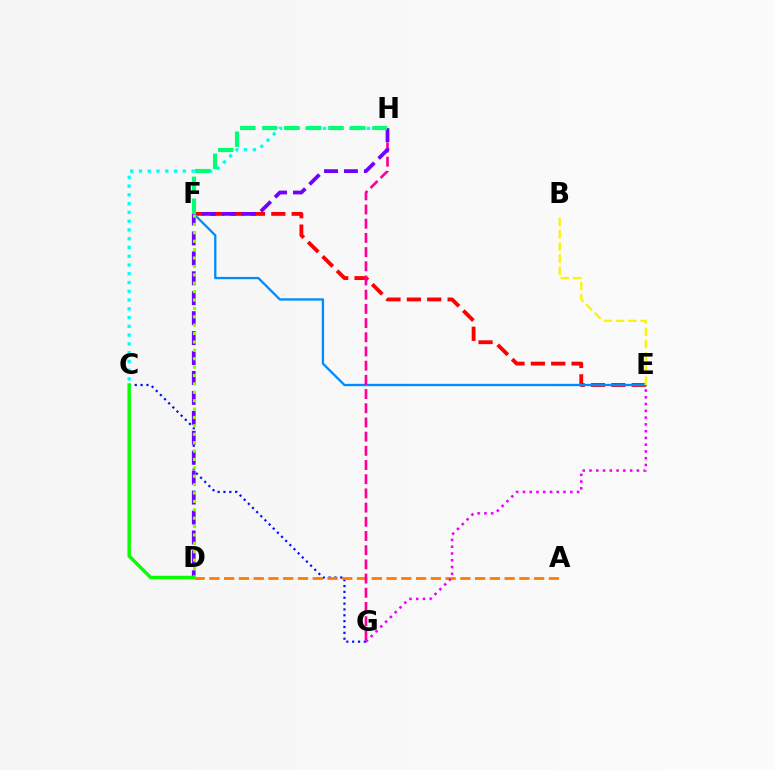{('C', 'G'): [{'color': '#0010ff', 'line_style': 'dotted', 'thickness': 1.59}], ('E', 'F'): [{'color': '#ff0000', 'line_style': 'dashed', 'thickness': 2.77}, {'color': '#008cff', 'line_style': 'solid', 'thickness': 1.67}], ('C', 'H'): [{'color': '#00fff6', 'line_style': 'dotted', 'thickness': 2.38}], ('A', 'D'): [{'color': '#ff7c00', 'line_style': 'dashed', 'thickness': 2.01}], ('G', 'H'): [{'color': '#ff0094', 'line_style': 'dashed', 'thickness': 1.93}], ('D', 'H'): [{'color': '#7200ff', 'line_style': 'dashed', 'thickness': 2.71}], ('B', 'E'): [{'color': '#fcf500', 'line_style': 'dashed', 'thickness': 1.66}], ('D', 'F'): [{'color': '#84ff00', 'line_style': 'dotted', 'thickness': 2.28}], ('E', 'G'): [{'color': '#ee00ff', 'line_style': 'dotted', 'thickness': 1.84}], ('C', 'D'): [{'color': '#08ff00', 'line_style': 'solid', 'thickness': 2.46}], ('F', 'H'): [{'color': '#00ff74', 'line_style': 'dashed', 'thickness': 2.99}]}